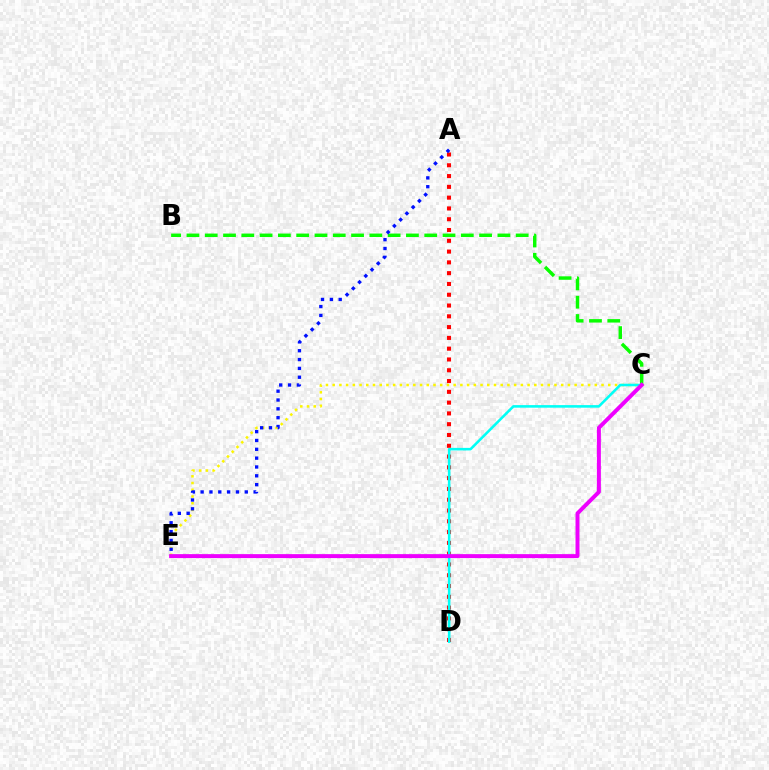{('B', 'C'): [{'color': '#08ff00', 'line_style': 'dashed', 'thickness': 2.48}], ('A', 'D'): [{'color': '#ff0000', 'line_style': 'dotted', 'thickness': 2.93}], ('C', 'E'): [{'color': '#fcf500', 'line_style': 'dotted', 'thickness': 1.83}, {'color': '#ee00ff', 'line_style': 'solid', 'thickness': 2.85}], ('C', 'D'): [{'color': '#00fff6', 'line_style': 'solid', 'thickness': 1.85}], ('A', 'E'): [{'color': '#0010ff', 'line_style': 'dotted', 'thickness': 2.4}]}